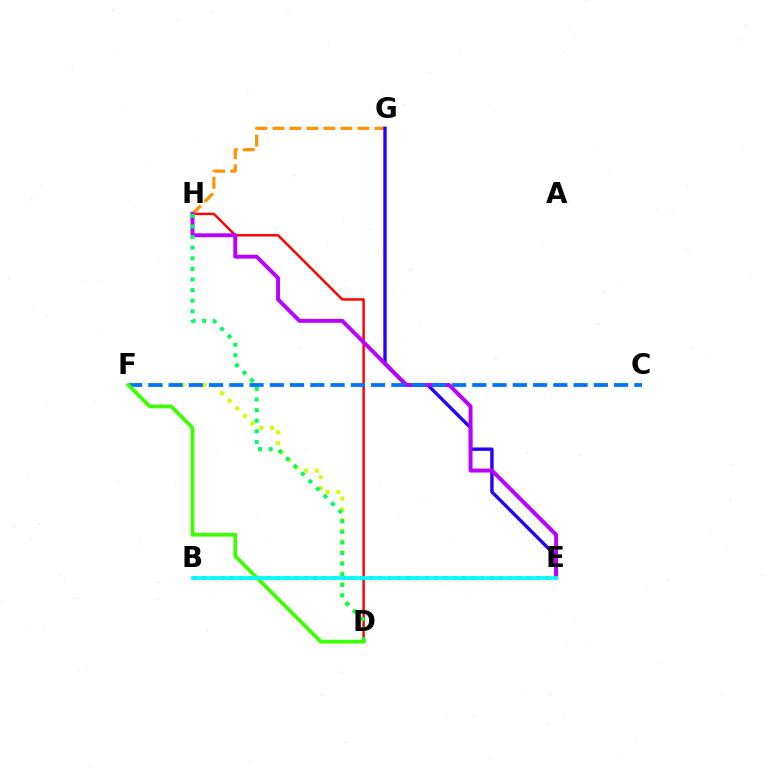{('D', 'H'): [{'color': '#ff0000', 'line_style': 'solid', 'thickness': 1.76}, {'color': '#00ff5c', 'line_style': 'dotted', 'thickness': 2.88}], ('G', 'H'): [{'color': '#ff9400', 'line_style': 'dashed', 'thickness': 2.31}], ('D', 'F'): [{'color': '#d1ff00', 'line_style': 'dotted', 'thickness': 2.91}, {'color': '#3dff00', 'line_style': 'solid', 'thickness': 2.7}], ('E', 'G'): [{'color': '#2500ff', 'line_style': 'solid', 'thickness': 2.43}], ('E', 'H'): [{'color': '#b900ff', 'line_style': 'solid', 'thickness': 2.83}], ('C', 'F'): [{'color': '#0074ff', 'line_style': 'dashed', 'thickness': 2.75}], ('B', 'E'): [{'color': '#ff00ac', 'line_style': 'dotted', 'thickness': 2.52}, {'color': '#00fff6', 'line_style': 'solid', 'thickness': 2.68}]}